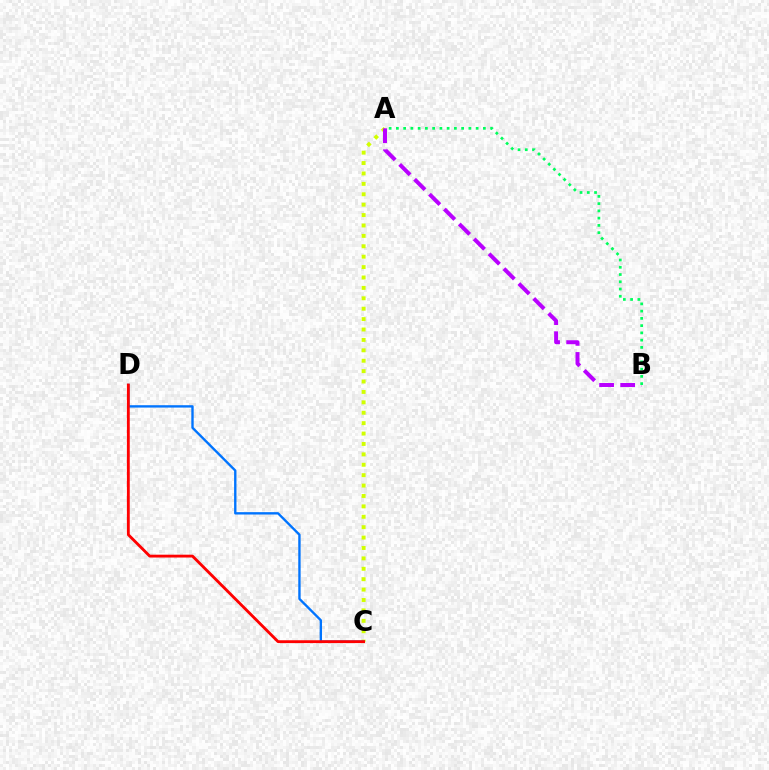{('A', 'C'): [{'color': '#d1ff00', 'line_style': 'dotted', 'thickness': 2.83}], ('C', 'D'): [{'color': '#0074ff', 'line_style': 'solid', 'thickness': 1.7}, {'color': '#ff0000', 'line_style': 'solid', 'thickness': 2.04}], ('A', 'B'): [{'color': '#b900ff', 'line_style': 'dashed', 'thickness': 2.86}, {'color': '#00ff5c', 'line_style': 'dotted', 'thickness': 1.97}]}